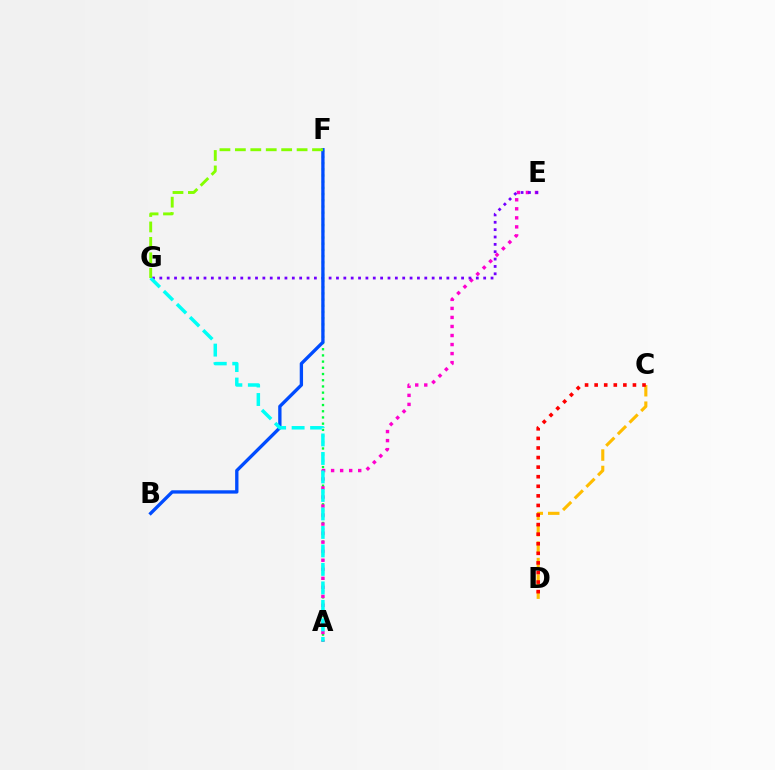{('A', 'F'): [{'color': '#00ff39', 'line_style': 'dotted', 'thickness': 1.69}], ('C', 'D'): [{'color': '#ffbd00', 'line_style': 'dashed', 'thickness': 2.23}, {'color': '#ff0000', 'line_style': 'dotted', 'thickness': 2.6}], ('A', 'E'): [{'color': '#ff00cf', 'line_style': 'dotted', 'thickness': 2.45}], ('E', 'G'): [{'color': '#7200ff', 'line_style': 'dotted', 'thickness': 2.0}], ('B', 'F'): [{'color': '#004bff', 'line_style': 'solid', 'thickness': 2.4}], ('A', 'G'): [{'color': '#00fff6', 'line_style': 'dashed', 'thickness': 2.51}], ('F', 'G'): [{'color': '#84ff00', 'line_style': 'dashed', 'thickness': 2.1}]}